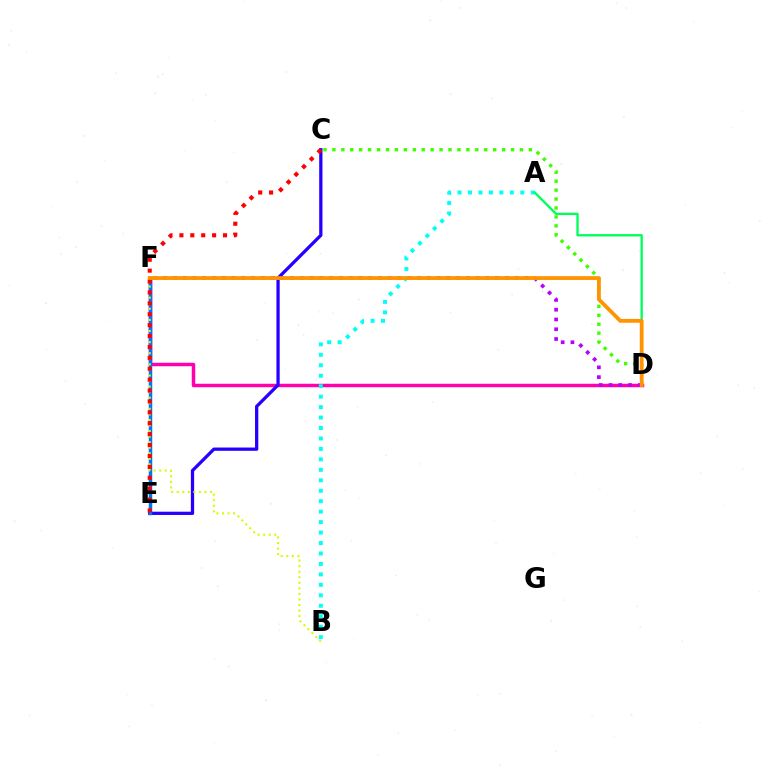{('D', 'F'): [{'color': '#ff00ac', 'line_style': 'solid', 'thickness': 2.5}, {'color': '#b900ff', 'line_style': 'dotted', 'thickness': 2.65}, {'color': '#ff9400', 'line_style': 'solid', 'thickness': 2.74}], ('C', 'E'): [{'color': '#2500ff', 'line_style': 'solid', 'thickness': 2.35}, {'color': '#ff0000', 'line_style': 'dotted', 'thickness': 2.96}], ('E', 'F'): [{'color': '#0074ff', 'line_style': 'solid', 'thickness': 2.51}], ('C', 'D'): [{'color': '#3dff00', 'line_style': 'dotted', 'thickness': 2.43}], ('A', 'B'): [{'color': '#00fff6', 'line_style': 'dotted', 'thickness': 2.84}], ('A', 'D'): [{'color': '#00ff5c', 'line_style': 'solid', 'thickness': 1.69}], ('B', 'F'): [{'color': '#d1ff00', 'line_style': 'dotted', 'thickness': 1.51}]}